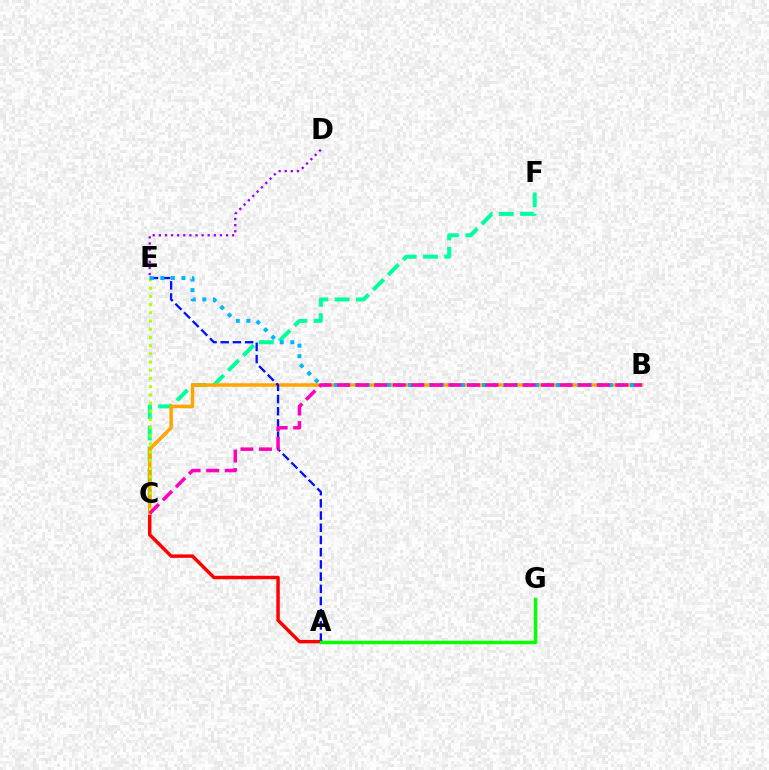{('A', 'C'): [{'color': '#ff0000', 'line_style': 'solid', 'thickness': 2.48}], ('C', 'F'): [{'color': '#00ff9d', 'line_style': 'dashed', 'thickness': 2.88}], ('D', 'E'): [{'color': '#9b00ff', 'line_style': 'dotted', 'thickness': 1.66}], ('B', 'C'): [{'color': '#ffa500', 'line_style': 'solid', 'thickness': 2.5}, {'color': '#ff00bd', 'line_style': 'dashed', 'thickness': 2.52}], ('A', 'E'): [{'color': '#0010ff', 'line_style': 'dashed', 'thickness': 1.66}], ('C', 'E'): [{'color': '#b3ff00', 'line_style': 'dotted', 'thickness': 2.23}], ('A', 'G'): [{'color': '#08ff00', 'line_style': 'solid', 'thickness': 2.52}], ('B', 'E'): [{'color': '#00b5ff', 'line_style': 'dotted', 'thickness': 2.87}]}